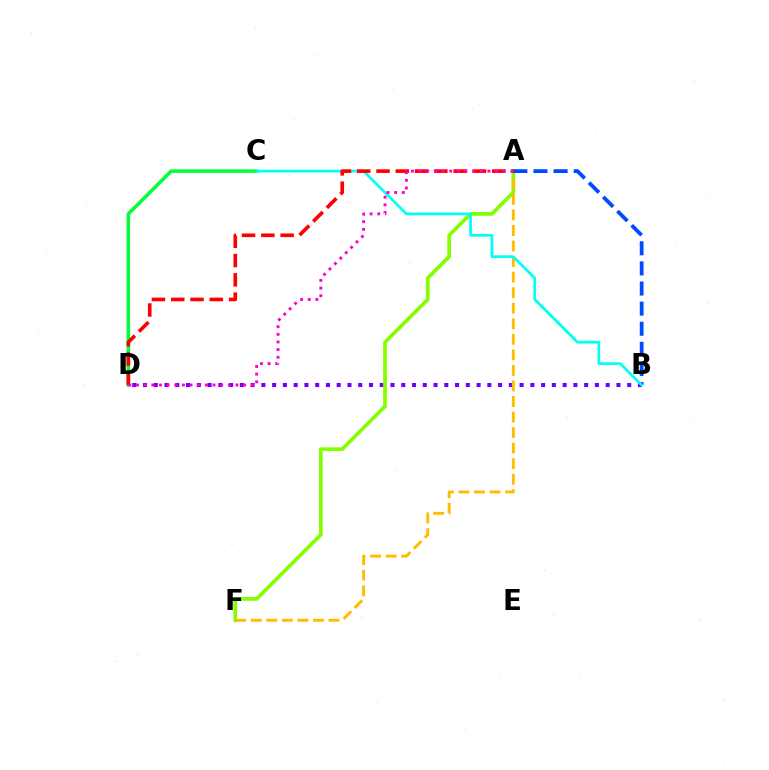{('B', 'D'): [{'color': '#7200ff', 'line_style': 'dotted', 'thickness': 2.92}], ('A', 'F'): [{'color': '#84ff00', 'line_style': 'solid', 'thickness': 2.68}, {'color': '#ffbd00', 'line_style': 'dashed', 'thickness': 2.11}], ('A', 'B'): [{'color': '#004bff', 'line_style': 'dashed', 'thickness': 2.73}], ('C', 'D'): [{'color': '#00ff39', 'line_style': 'solid', 'thickness': 2.53}], ('B', 'C'): [{'color': '#00fff6', 'line_style': 'solid', 'thickness': 1.96}], ('A', 'D'): [{'color': '#ff0000', 'line_style': 'dashed', 'thickness': 2.62}, {'color': '#ff00cf', 'line_style': 'dotted', 'thickness': 2.08}]}